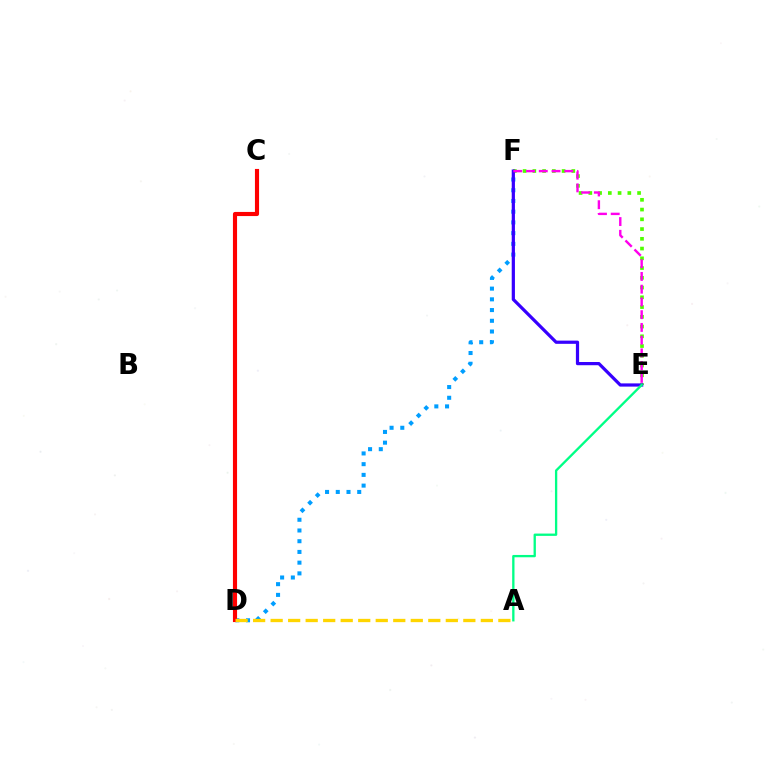{('D', 'F'): [{'color': '#009eff', 'line_style': 'dotted', 'thickness': 2.91}], ('E', 'F'): [{'color': '#4fff00', 'line_style': 'dotted', 'thickness': 2.65}, {'color': '#3700ff', 'line_style': 'solid', 'thickness': 2.32}, {'color': '#ff00ed', 'line_style': 'dashed', 'thickness': 1.73}], ('C', 'D'): [{'color': '#ff0000', 'line_style': 'solid', 'thickness': 2.97}], ('A', 'D'): [{'color': '#ffd500', 'line_style': 'dashed', 'thickness': 2.38}], ('A', 'E'): [{'color': '#00ff86', 'line_style': 'solid', 'thickness': 1.67}]}